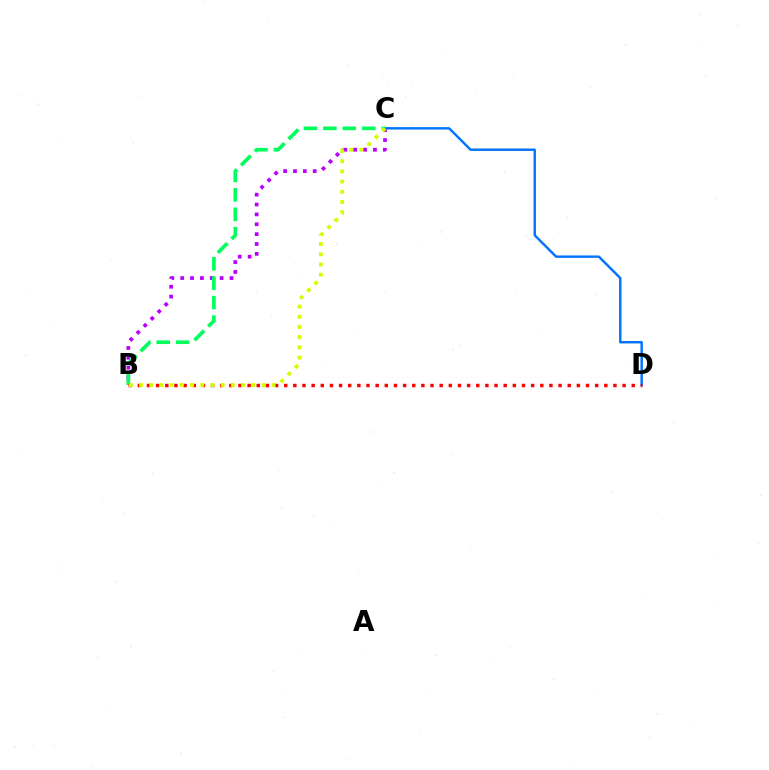{('B', 'C'): [{'color': '#b900ff', 'line_style': 'dotted', 'thickness': 2.68}, {'color': '#00ff5c', 'line_style': 'dashed', 'thickness': 2.64}, {'color': '#d1ff00', 'line_style': 'dotted', 'thickness': 2.77}], ('C', 'D'): [{'color': '#0074ff', 'line_style': 'solid', 'thickness': 1.75}], ('B', 'D'): [{'color': '#ff0000', 'line_style': 'dotted', 'thickness': 2.48}]}